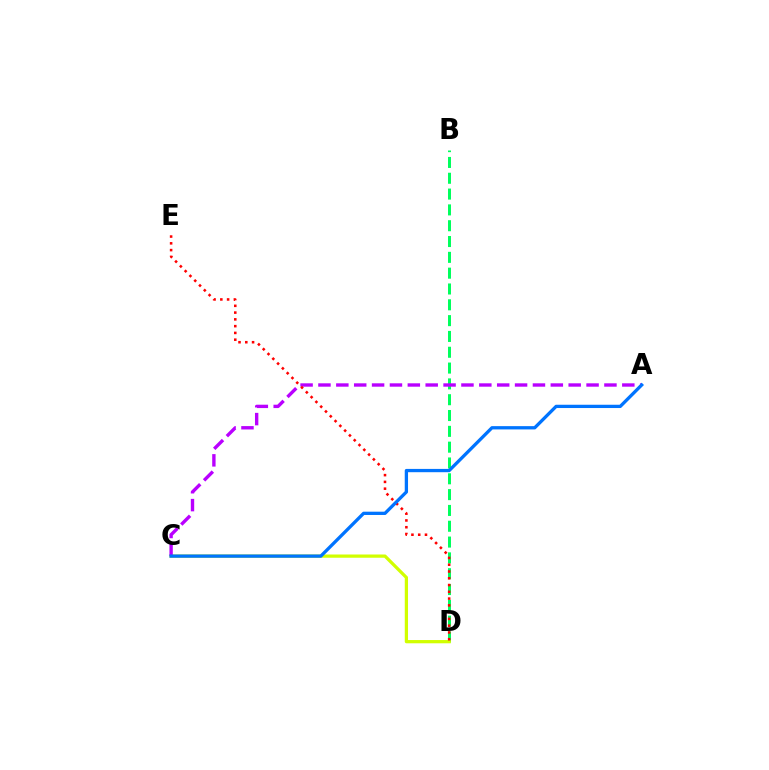{('B', 'D'): [{'color': '#00ff5c', 'line_style': 'dashed', 'thickness': 2.15}], ('C', 'D'): [{'color': '#d1ff00', 'line_style': 'solid', 'thickness': 2.34}], ('A', 'C'): [{'color': '#b900ff', 'line_style': 'dashed', 'thickness': 2.43}, {'color': '#0074ff', 'line_style': 'solid', 'thickness': 2.37}], ('D', 'E'): [{'color': '#ff0000', 'line_style': 'dotted', 'thickness': 1.84}]}